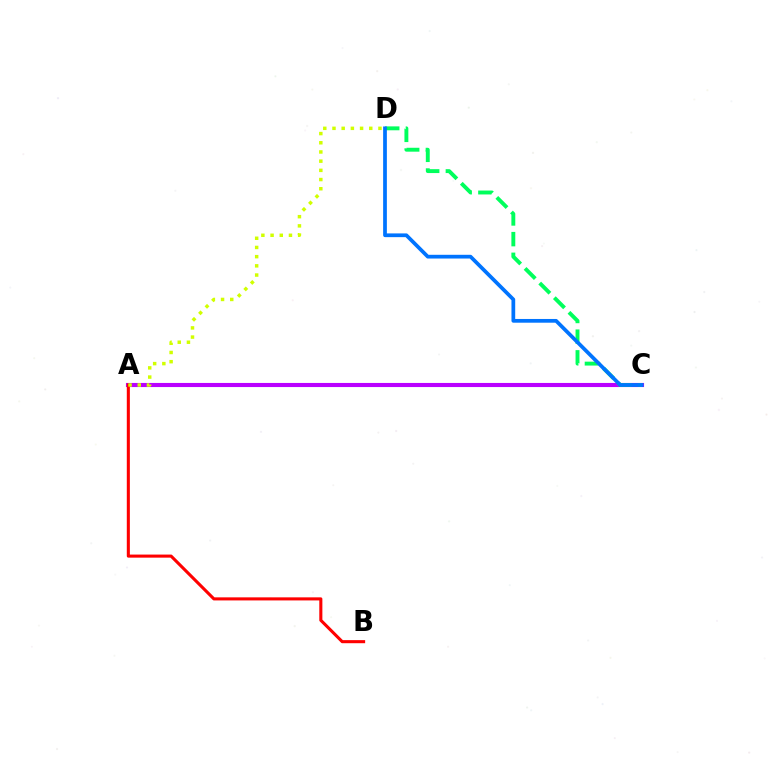{('A', 'C'): [{'color': '#b900ff', 'line_style': 'solid', 'thickness': 2.96}], ('C', 'D'): [{'color': '#00ff5c', 'line_style': 'dashed', 'thickness': 2.81}, {'color': '#0074ff', 'line_style': 'solid', 'thickness': 2.69}], ('A', 'B'): [{'color': '#ff0000', 'line_style': 'solid', 'thickness': 2.22}], ('A', 'D'): [{'color': '#d1ff00', 'line_style': 'dotted', 'thickness': 2.5}]}